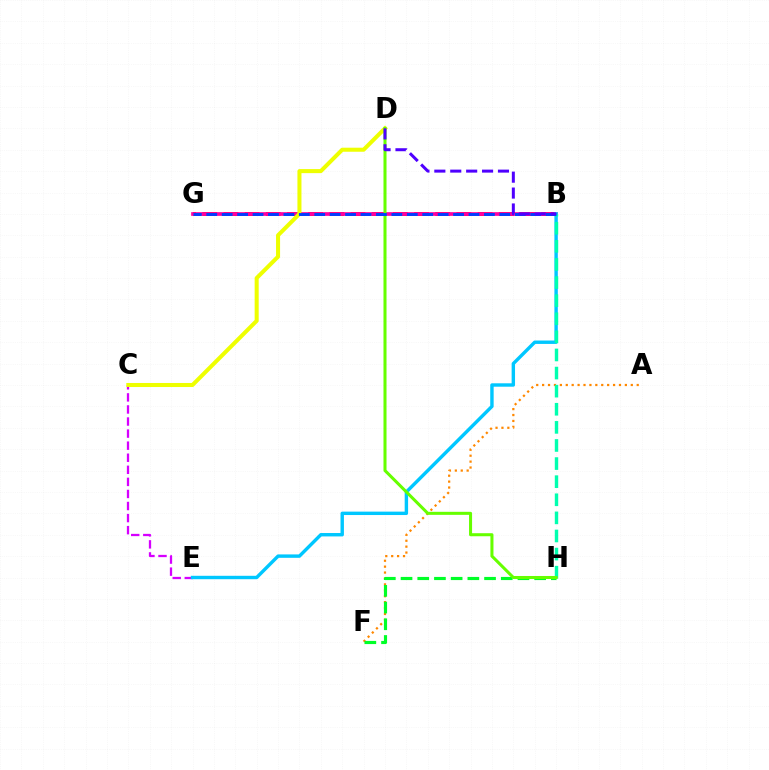{('B', 'G'): [{'color': '#ff0000', 'line_style': 'dashed', 'thickness': 2.88}, {'color': '#ff00a0', 'line_style': 'solid', 'thickness': 2.65}, {'color': '#003fff', 'line_style': 'dashed', 'thickness': 2.1}], ('A', 'F'): [{'color': '#ff8800', 'line_style': 'dotted', 'thickness': 1.61}], ('C', 'E'): [{'color': '#d600ff', 'line_style': 'dashed', 'thickness': 1.64}], ('B', 'E'): [{'color': '#00c7ff', 'line_style': 'solid', 'thickness': 2.45}], ('F', 'H'): [{'color': '#00ff27', 'line_style': 'dashed', 'thickness': 2.27}], ('C', 'D'): [{'color': '#eeff00', 'line_style': 'solid', 'thickness': 2.91}], ('B', 'H'): [{'color': '#00ffaf', 'line_style': 'dashed', 'thickness': 2.46}], ('D', 'H'): [{'color': '#66ff00', 'line_style': 'solid', 'thickness': 2.19}], ('B', 'D'): [{'color': '#4f00ff', 'line_style': 'dashed', 'thickness': 2.16}]}